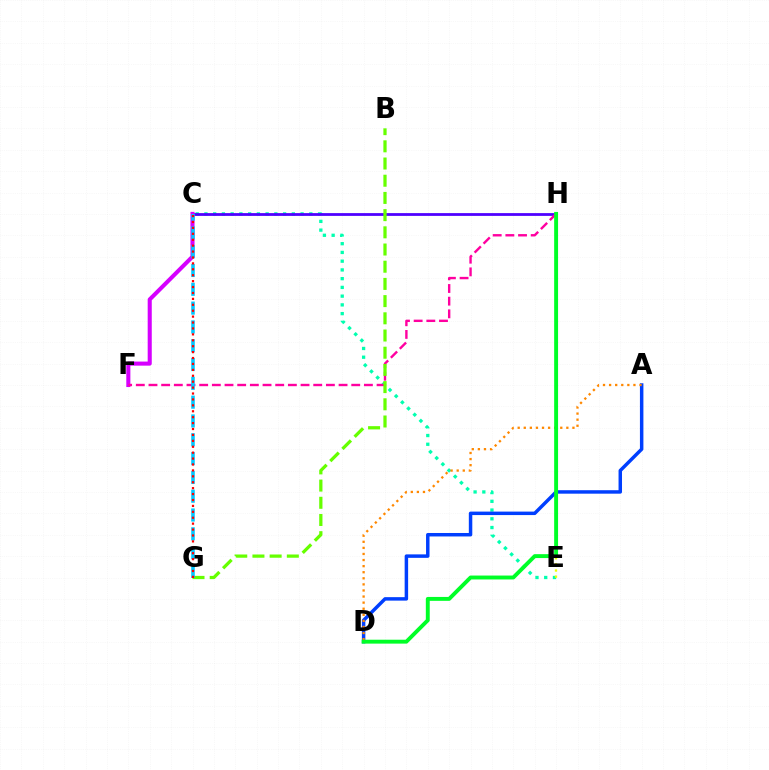{('C', 'E'): [{'color': '#00ffaf', 'line_style': 'dotted', 'thickness': 2.38}], ('E', 'H'): [{'color': '#eeff00', 'line_style': 'dotted', 'thickness': 1.66}], ('A', 'D'): [{'color': '#003fff', 'line_style': 'solid', 'thickness': 2.5}, {'color': '#ff8800', 'line_style': 'dotted', 'thickness': 1.65}], ('C', 'H'): [{'color': '#4f00ff', 'line_style': 'solid', 'thickness': 2.0}], ('C', 'F'): [{'color': '#d600ff', 'line_style': 'solid', 'thickness': 2.93}], ('F', 'H'): [{'color': '#ff00a0', 'line_style': 'dashed', 'thickness': 1.72}], ('B', 'G'): [{'color': '#66ff00', 'line_style': 'dashed', 'thickness': 2.34}], ('D', 'H'): [{'color': '#00ff27', 'line_style': 'solid', 'thickness': 2.81}], ('C', 'G'): [{'color': '#00c7ff', 'line_style': 'dashed', 'thickness': 2.56}, {'color': '#ff0000', 'line_style': 'dotted', 'thickness': 1.61}]}